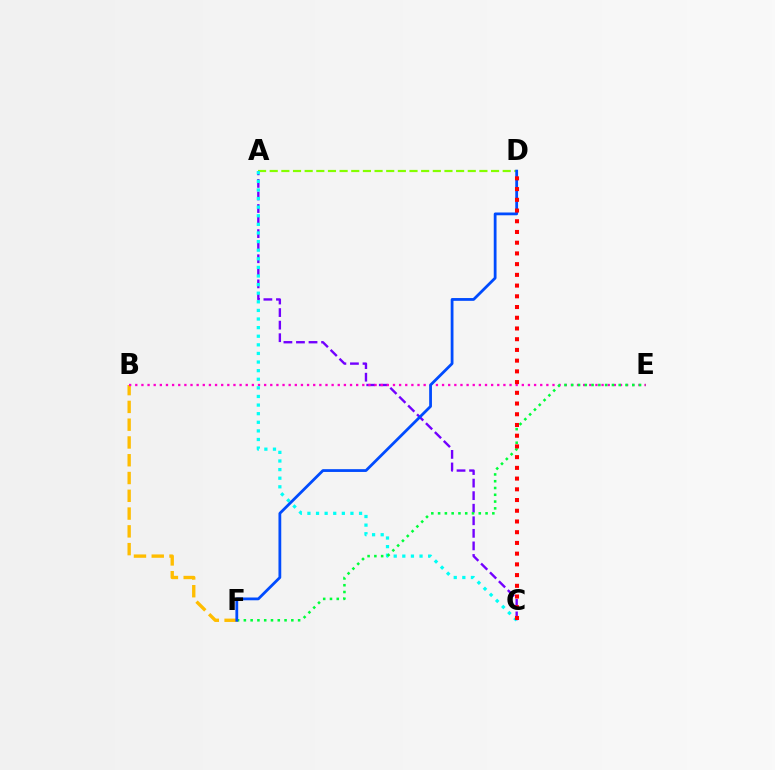{('A', 'D'): [{'color': '#84ff00', 'line_style': 'dashed', 'thickness': 1.58}], ('B', 'F'): [{'color': '#ffbd00', 'line_style': 'dashed', 'thickness': 2.42}], ('A', 'C'): [{'color': '#7200ff', 'line_style': 'dashed', 'thickness': 1.71}, {'color': '#00fff6', 'line_style': 'dotted', 'thickness': 2.34}], ('B', 'E'): [{'color': '#ff00cf', 'line_style': 'dotted', 'thickness': 1.67}], ('E', 'F'): [{'color': '#00ff39', 'line_style': 'dotted', 'thickness': 1.84}], ('D', 'F'): [{'color': '#004bff', 'line_style': 'solid', 'thickness': 2.0}], ('C', 'D'): [{'color': '#ff0000', 'line_style': 'dotted', 'thickness': 2.91}]}